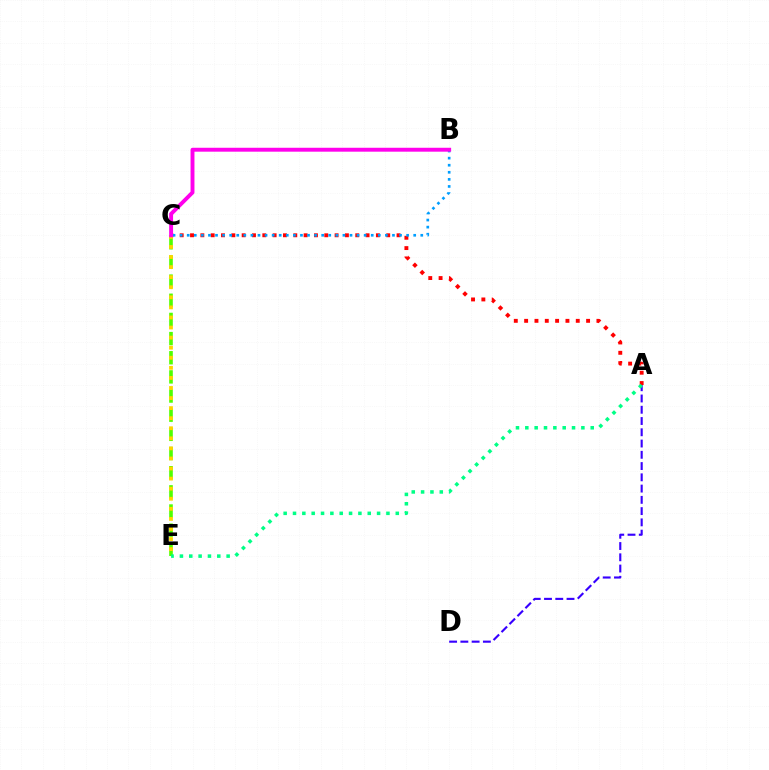{('A', 'C'): [{'color': '#ff0000', 'line_style': 'dotted', 'thickness': 2.81}], ('C', 'E'): [{'color': '#4fff00', 'line_style': 'dashed', 'thickness': 2.6}, {'color': '#ffd500', 'line_style': 'dotted', 'thickness': 2.74}], ('A', 'D'): [{'color': '#3700ff', 'line_style': 'dashed', 'thickness': 1.53}], ('B', 'C'): [{'color': '#009eff', 'line_style': 'dotted', 'thickness': 1.92}, {'color': '#ff00ed', 'line_style': 'solid', 'thickness': 2.82}], ('A', 'E'): [{'color': '#00ff86', 'line_style': 'dotted', 'thickness': 2.54}]}